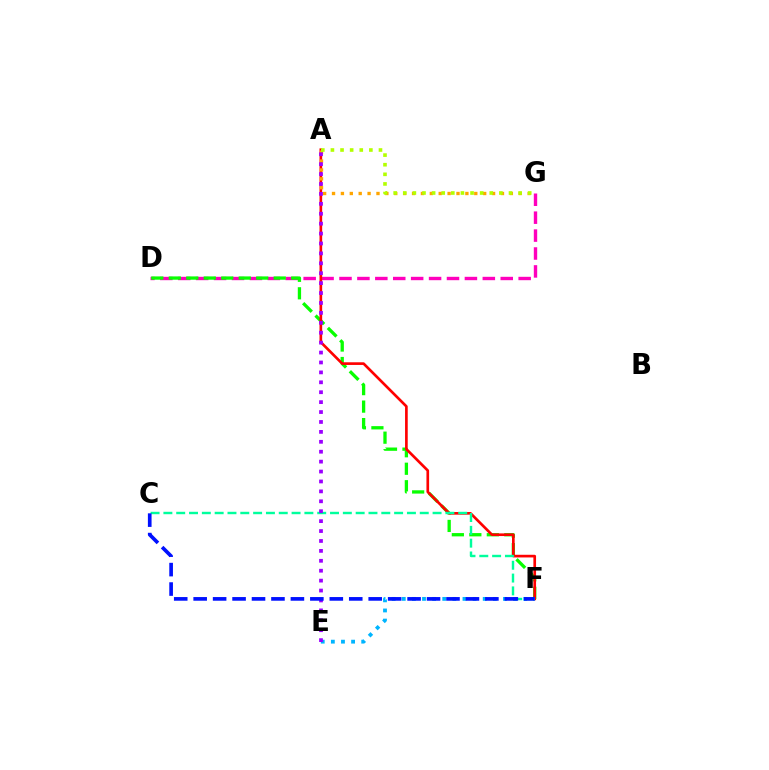{('D', 'G'): [{'color': '#ff00bd', 'line_style': 'dashed', 'thickness': 2.43}], ('D', 'F'): [{'color': '#08ff00', 'line_style': 'dashed', 'thickness': 2.38}], ('A', 'F'): [{'color': '#ff0000', 'line_style': 'solid', 'thickness': 1.92}], ('E', 'F'): [{'color': '#00b5ff', 'line_style': 'dotted', 'thickness': 2.75}], ('C', 'F'): [{'color': '#00ff9d', 'line_style': 'dashed', 'thickness': 1.74}, {'color': '#0010ff', 'line_style': 'dashed', 'thickness': 2.64}], ('A', 'G'): [{'color': '#ffa500', 'line_style': 'dotted', 'thickness': 2.42}, {'color': '#b3ff00', 'line_style': 'dotted', 'thickness': 2.61}], ('A', 'E'): [{'color': '#9b00ff', 'line_style': 'dotted', 'thickness': 2.69}]}